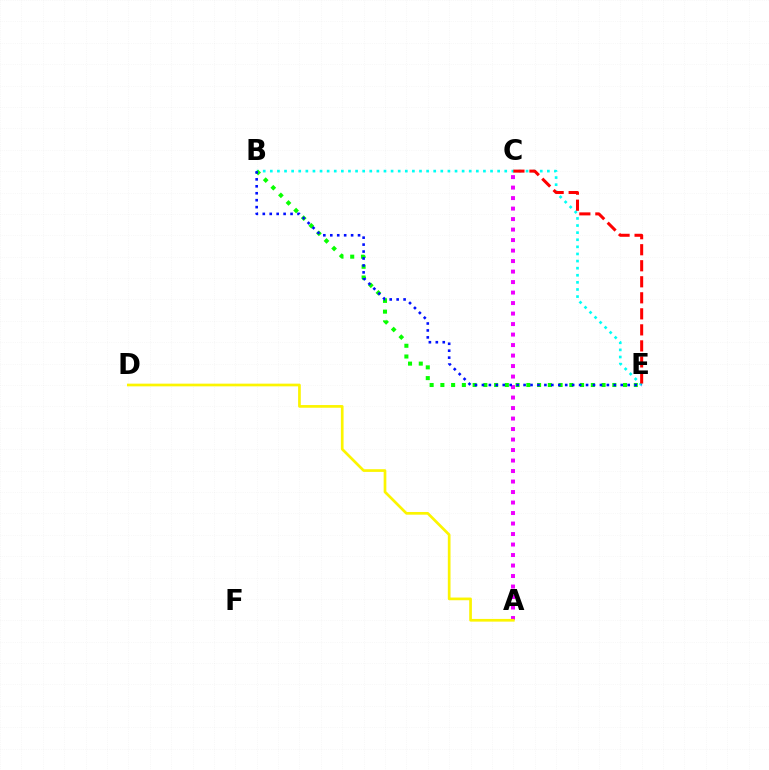{('A', 'C'): [{'color': '#ee00ff', 'line_style': 'dotted', 'thickness': 2.85}], ('B', 'E'): [{'color': '#00fff6', 'line_style': 'dotted', 'thickness': 1.93}, {'color': '#08ff00', 'line_style': 'dotted', 'thickness': 2.92}, {'color': '#0010ff', 'line_style': 'dotted', 'thickness': 1.89}], ('A', 'D'): [{'color': '#fcf500', 'line_style': 'solid', 'thickness': 1.94}], ('C', 'E'): [{'color': '#ff0000', 'line_style': 'dashed', 'thickness': 2.18}]}